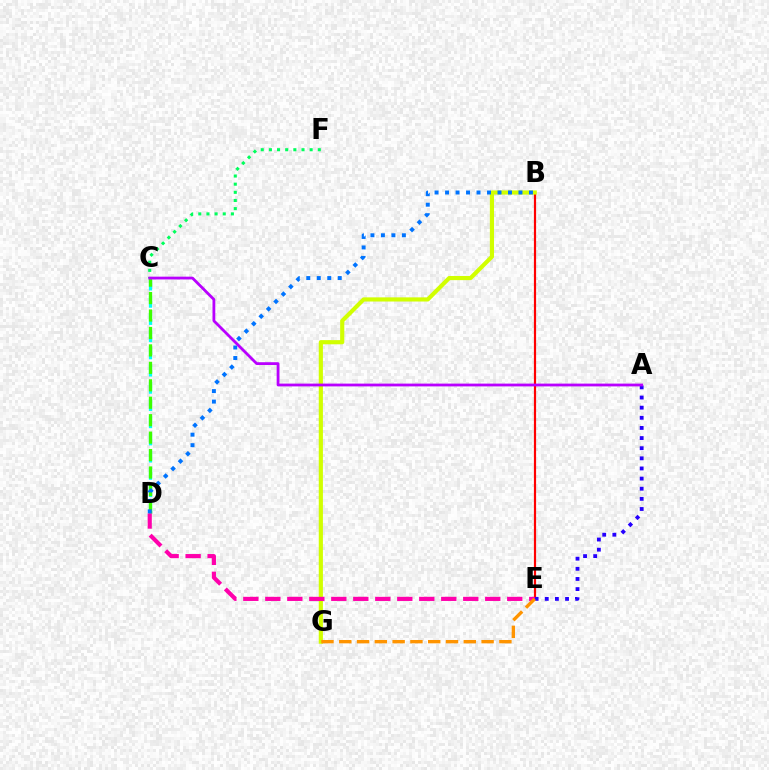{('C', 'D'): [{'color': '#00fff6', 'line_style': 'dashed', 'thickness': 2.34}, {'color': '#3dff00', 'line_style': 'dashed', 'thickness': 2.37}], ('B', 'E'): [{'color': '#ff0000', 'line_style': 'solid', 'thickness': 1.58}], ('B', 'G'): [{'color': '#d1ff00', 'line_style': 'solid', 'thickness': 2.99}], ('A', 'E'): [{'color': '#2500ff', 'line_style': 'dotted', 'thickness': 2.75}], ('D', 'E'): [{'color': '#ff00ac', 'line_style': 'dashed', 'thickness': 2.99}], ('E', 'G'): [{'color': '#ff9400', 'line_style': 'dashed', 'thickness': 2.42}], ('C', 'F'): [{'color': '#00ff5c', 'line_style': 'dotted', 'thickness': 2.21}], ('B', 'D'): [{'color': '#0074ff', 'line_style': 'dotted', 'thickness': 2.85}], ('A', 'C'): [{'color': '#b900ff', 'line_style': 'solid', 'thickness': 2.01}]}